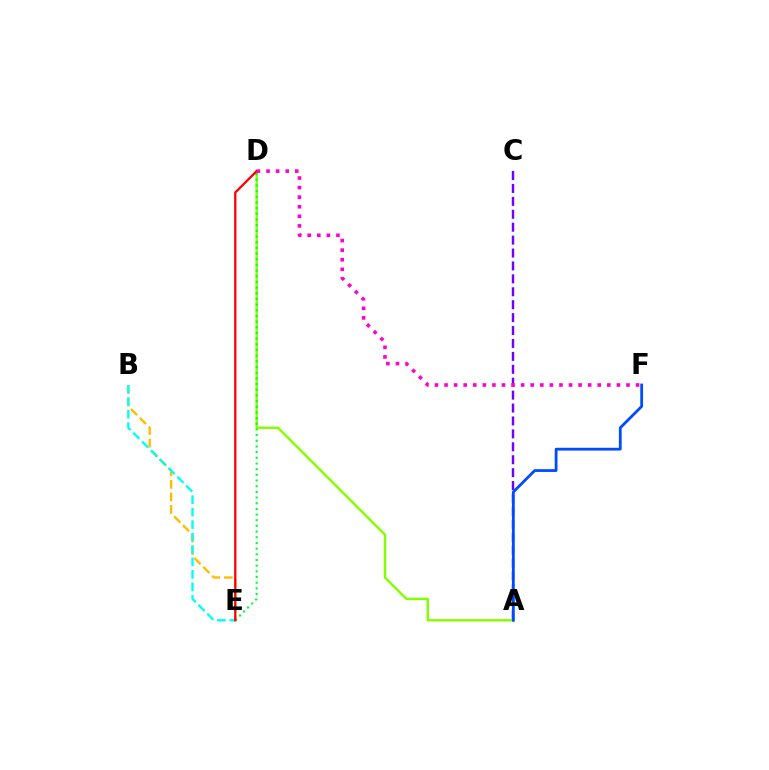{('A', 'D'): [{'color': '#84ff00', 'line_style': 'solid', 'thickness': 1.74}], ('B', 'E'): [{'color': '#ffbd00', 'line_style': 'dashed', 'thickness': 1.7}, {'color': '#00fff6', 'line_style': 'dashed', 'thickness': 1.69}], ('A', 'C'): [{'color': '#7200ff', 'line_style': 'dashed', 'thickness': 1.75}], ('D', 'E'): [{'color': '#00ff39', 'line_style': 'dotted', 'thickness': 1.54}, {'color': '#ff0000', 'line_style': 'solid', 'thickness': 1.65}], ('A', 'F'): [{'color': '#004bff', 'line_style': 'solid', 'thickness': 2.0}], ('D', 'F'): [{'color': '#ff00cf', 'line_style': 'dotted', 'thickness': 2.6}]}